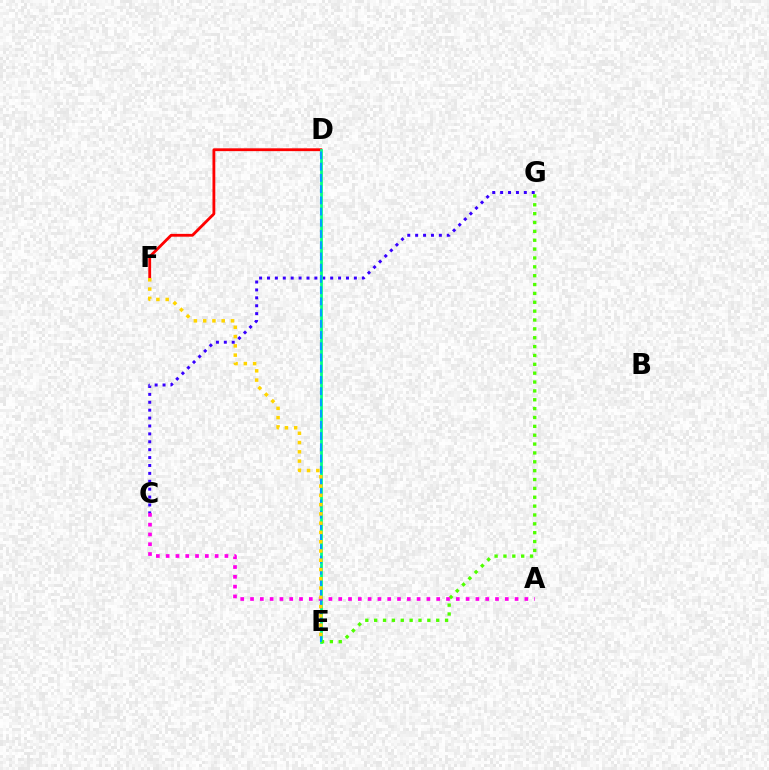{('C', 'G'): [{'color': '#3700ff', 'line_style': 'dotted', 'thickness': 2.15}], ('D', 'F'): [{'color': '#ff0000', 'line_style': 'solid', 'thickness': 2.03}], ('D', 'E'): [{'color': '#00ff86', 'line_style': 'solid', 'thickness': 2.0}, {'color': '#009eff', 'line_style': 'dashed', 'thickness': 1.52}], ('E', 'G'): [{'color': '#4fff00', 'line_style': 'dotted', 'thickness': 2.41}], ('A', 'C'): [{'color': '#ff00ed', 'line_style': 'dotted', 'thickness': 2.66}], ('E', 'F'): [{'color': '#ffd500', 'line_style': 'dotted', 'thickness': 2.52}]}